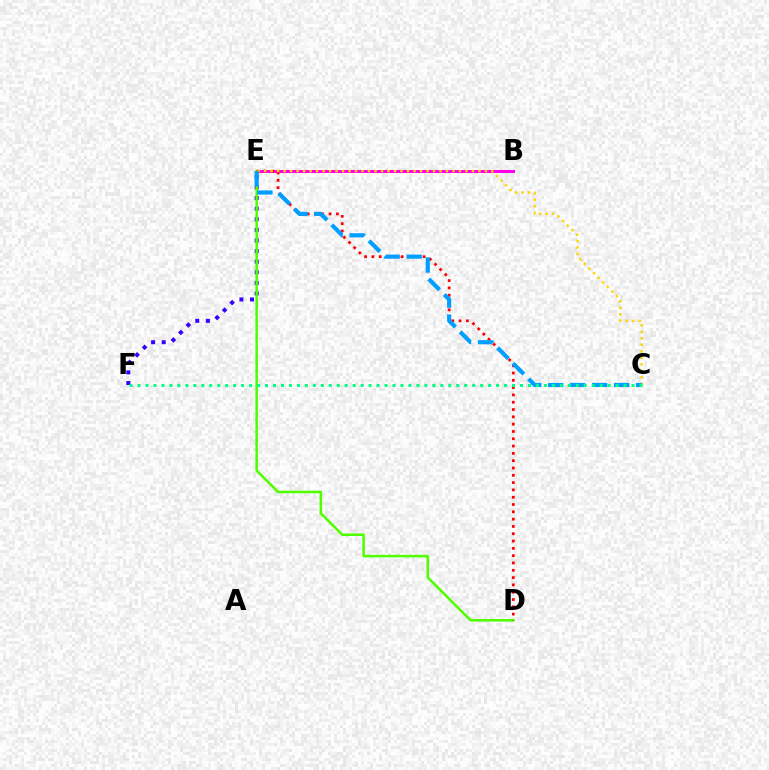{('B', 'E'): [{'color': '#ff00ed', 'line_style': 'solid', 'thickness': 2.17}], ('E', 'F'): [{'color': '#3700ff', 'line_style': 'dotted', 'thickness': 2.88}], ('D', 'E'): [{'color': '#4fff00', 'line_style': 'solid', 'thickness': 1.84}, {'color': '#ff0000', 'line_style': 'dotted', 'thickness': 1.99}], ('C', 'E'): [{'color': '#ffd500', 'line_style': 'dotted', 'thickness': 1.76}, {'color': '#009eff', 'line_style': 'dashed', 'thickness': 2.99}], ('C', 'F'): [{'color': '#00ff86', 'line_style': 'dotted', 'thickness': 2.16}]}